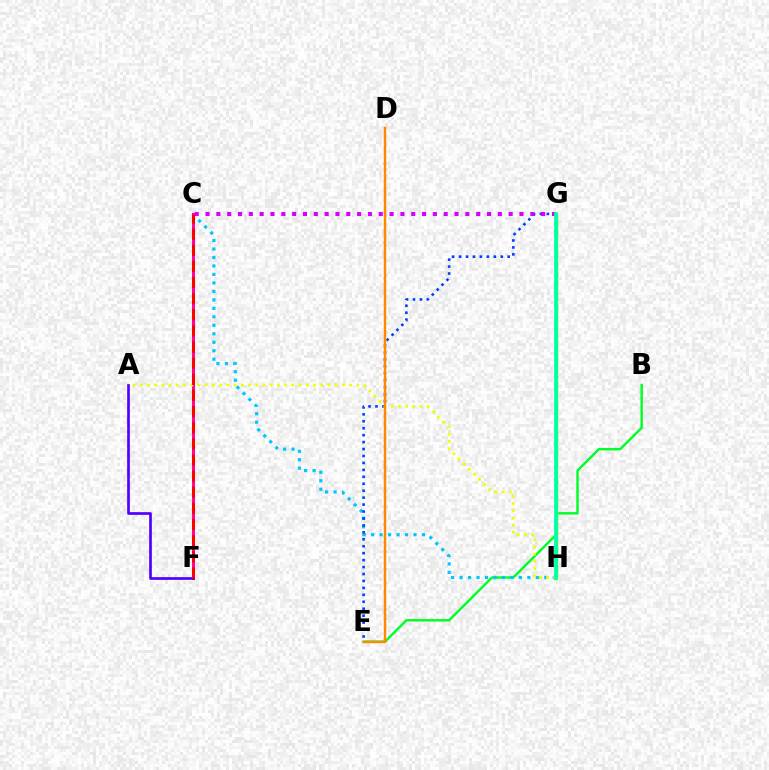{('B', 'E'): [{'color': '#00ff27', 'line_style': 'solid', 'thickness': 1.75}], ('C', 'H'): [{'color': '#00c7ff', 'line_style': 'dotted', 'thickness': 2.3}], ('G', 'H'): [{'color': '#66ff00', 'line_style': 'solid', 'thickness': 2.51}, {'color': '#00ffaf', 'line_style': 'solid', 'thickness': 2.68}], ('E', 'G'): [{'color': '#003fff', 'line_style': 'dotted', 'thickness': 1.89}], ('C', 'F'): [{'color': '#ff00a0', 'line_style': 'solid', 'thickness': 2.12}, {'color': '#ff0000', 'line_style': 'dashed', 'thickness': 2.19}], ('A', 'F'): [{'color': '#4f00ff', 'line_style': 'solid', 'thickness': 1.94}], ('A', 'H'): [{'color': '#eeff00', 'line_style': 'dotted', 'thickness': 1.96}], ('D', 'E'): [{'color': '#ff8800', 'line_style': 'solid', 'thickness': 1.76}], ('C', 'G'): [{'color': '#d600ff', 'line_style': 'dotted', 'thickness': 2.94}]}